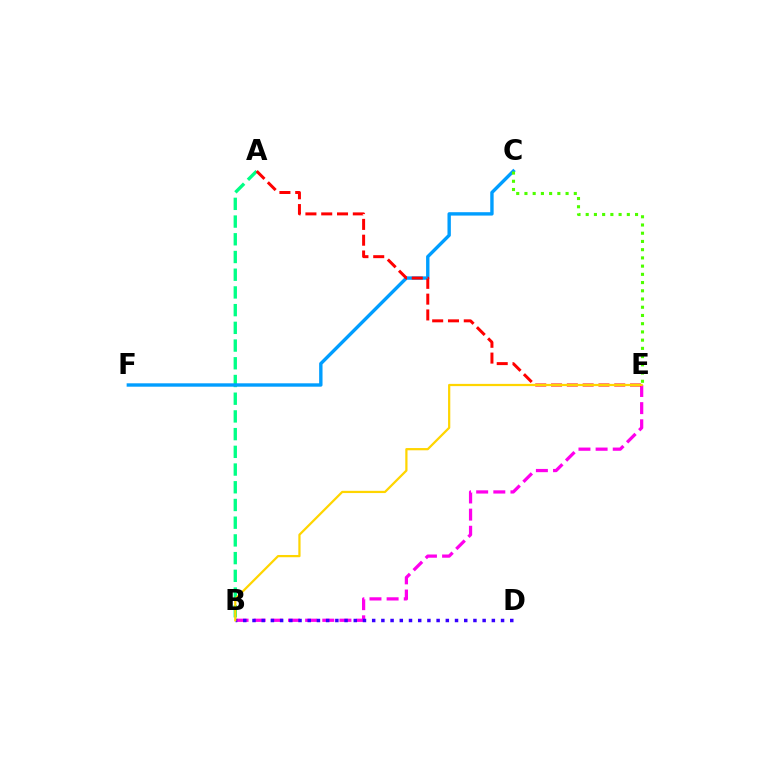{('A', 'B'): [{'color': '#00ff86', 'line_style': 'dashed', 'thickness': 2.41}], ('C', 'F'): [{'color': '#009eff', 'line_style': 'solid', 'thickness': 2.44}], ('B', 'E'): [{'color': '#ff00ed', 'line_style': 'dashed', 'thickness': 2.33}, {'color': '#ffd500', 'line_style': 'solid', 'thickness': 1.61}], ('C', 'E'): [{'color': '#4fff00', 'line_style': 'dotted', 'thickness': 2.23}], ('A', 'E'): [{'color': '#ff0000', 'line_style': 'dashed', 'thickness': 2.15}], ('B', 'D'): [{'color': '#3700ff', 'line_style': 'dotted', 'thickness': 2.5}]}